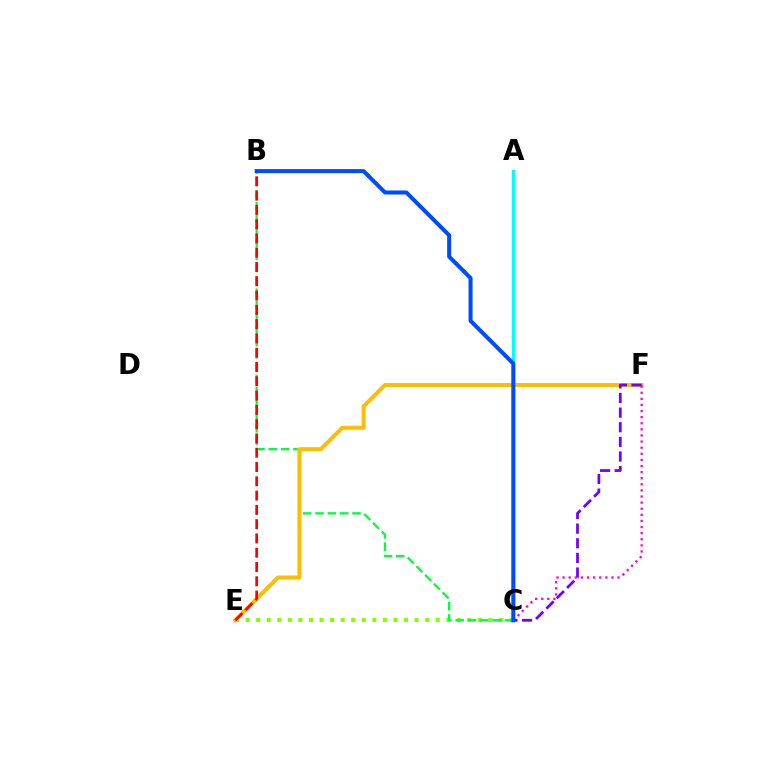{('C', 'E'): [{'color': '#84ff00', 'line_style': 'dotted', 'thickness': 2.87}], ('B', 'C'): [{'color': '#00ff39', 'line_style': 'dashed', 'thickness': 1.67}, {'color': '#004bff', 'line_style': 'solid', 'thickness': 2.91}], ('E', 'F'): [{'color': '#ffbd00', 'line_style': 'solid', 'thickness': 2.9}], ('B', 'E'): [{'color': '#ff0000', 'line_style': 'dashed', 'thickness': 1.94}], ('A', 'C'): [{'color': '#00fff6', 'line_style': 'solid', 'thickness': 2.36}], ('C', 'F'): [{'color': '#ff00cf', 'line_style': 'dotted', 'thickness': 1.66}, {'color': '#7200ff', 'line_style': 'dashed', 'thickness': 1.99}]}